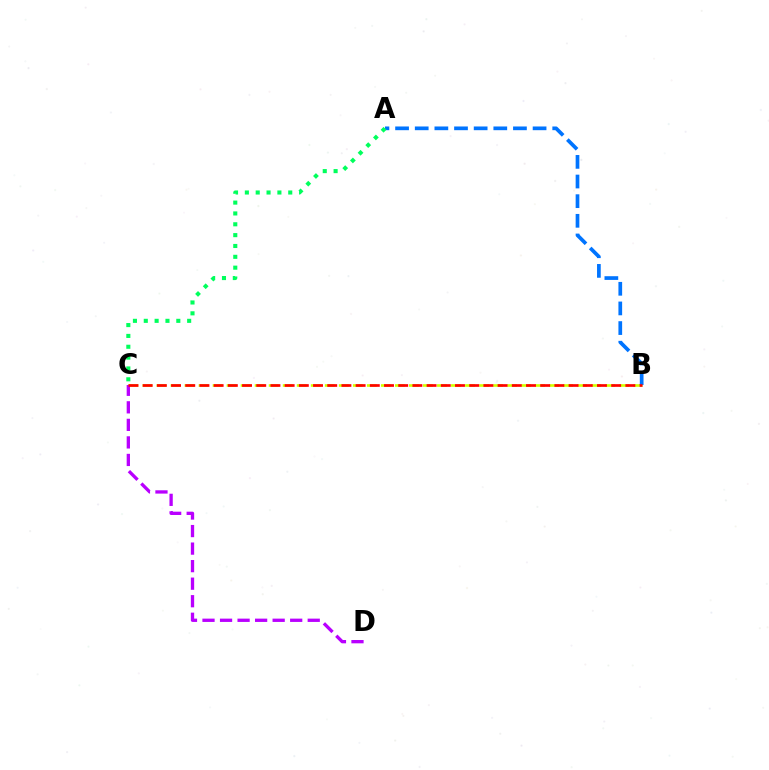{('B', 'C'): [{'color': '#d1ff00', 'line_style': 'dashed', 'thickness': 1.91}, {'color': '#ff0000', 'line_style': 'dashed', 'thickness': 1.93}], ('C', 'D'): [{'color': '#b900ff', 'line_style': 'dashed', 'thickness': 2.38}], ('A', 'B'): [{'color': '#0074ff', 'line_style': 'dashed', 'thickness': 2.67}], ('A', 'C'): [{'color': '#00ff5c', 'line_style': 'dotted', 'thickness': 2.95}]}